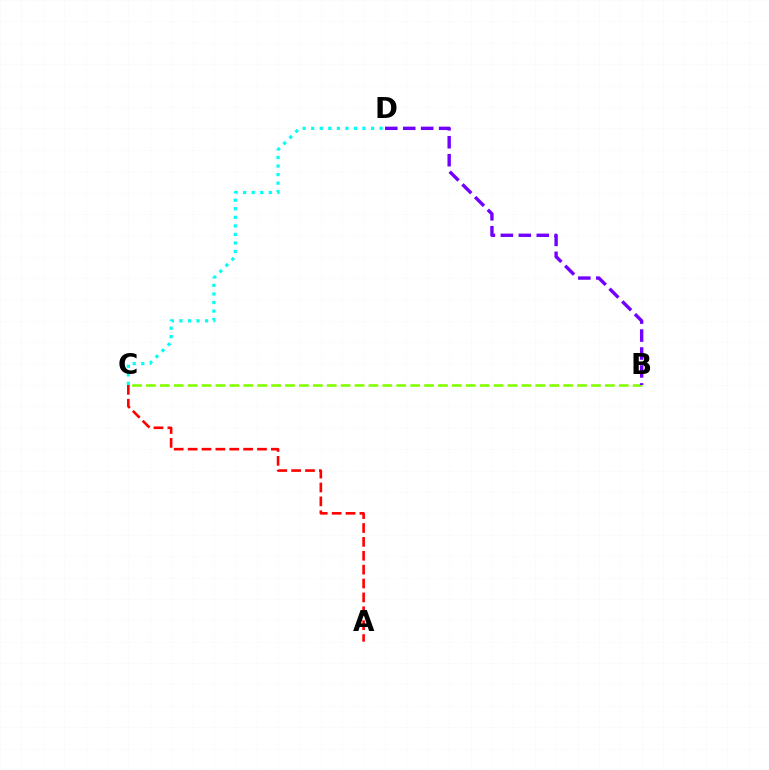{('B', 'C'): [{'color': '#84ff00', 'line_style': 'dashed', 'thickness': 1.89}], ('B', 'D'): [{'color': '#7200ff', 'line_style': 'dashed', 'thickness': 2.44}], ('C', 'D'): [{'color': '#00fff6', 'line_style': 'dotted', 'thickness': 2.32}], ('A', 'C'): [{'color': '#ff0000', 'line_style': 'dashed', 'thickness': 1.89}]}